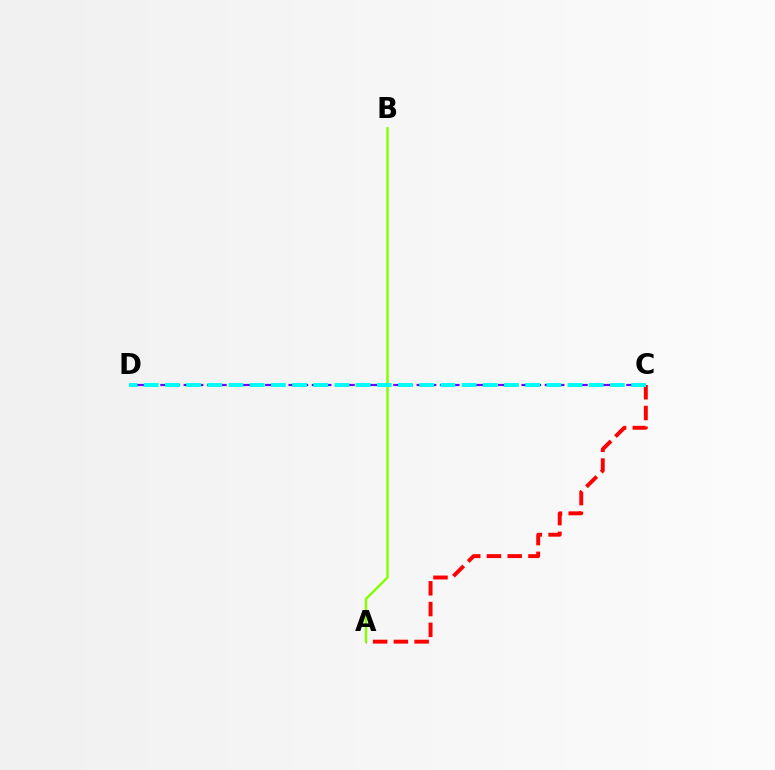{('C', 'D'): [{'color': '#7200ff', 'line_style': 'dashed', 'thickness': 1.58}, {'color': '#00fff6', 'line_style': 'dashed', 'thickness': 2.88}], ('A', 'C'): [{'color': '#ff0000', 'line_style': 'dashed', 'thickness': 2.82}], ('A', 'B'): [{'color': '#84ff00', 'line_style': 'solid', 'thickness': 1.76}]}